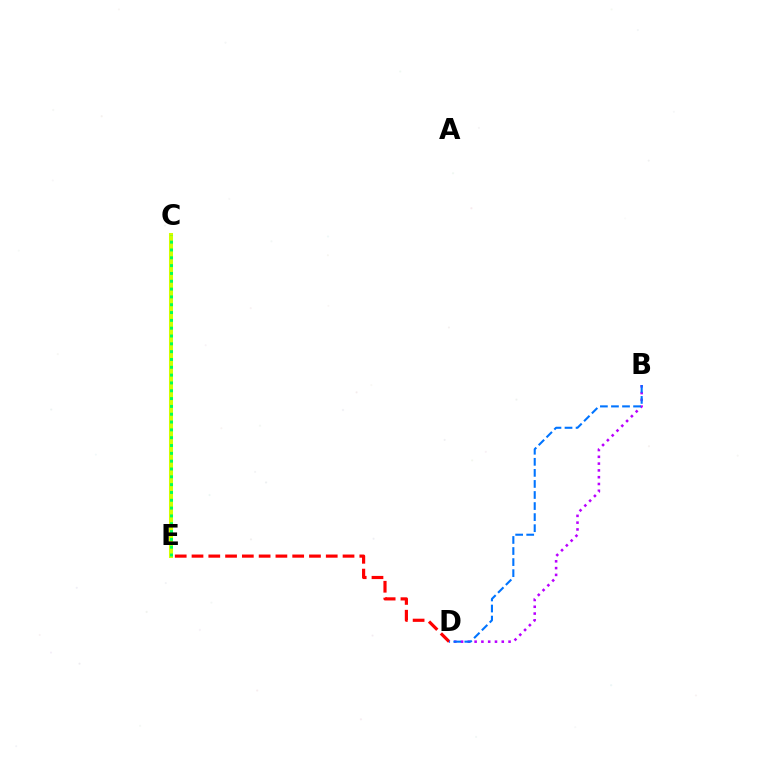{('D', 'E'): [{'color': '#ff0000', 'line_style': 'dashed', 'thickness': 2.28}], ('B', 'D'): [{'color': '#b900ff', 'line_style': 'dotted', 'thickness': 1.84}, {'color': '#0074ff', 'line_style': 'dashed', 'thickness': 1.5}], ('C', 'E'): [{'color': '#d1ff00', 'line_style': 'solid', 'thickness': 2.91}, {'color': '#00ff5c', 'line_style': 'dotted', 'thickness': 2.13}]}